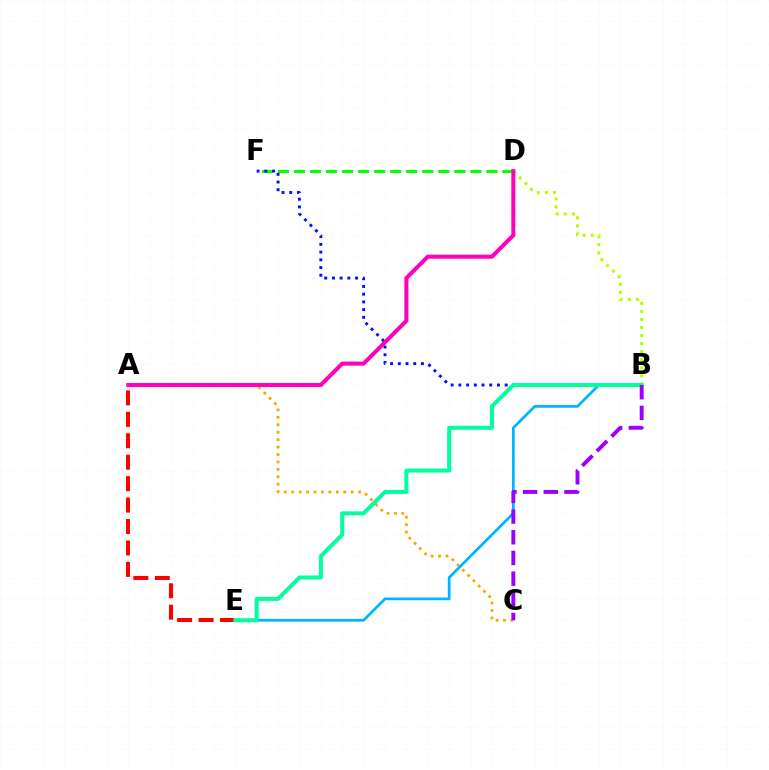{('B', 'D'): [{'color': '#b3ff00', 'line_style': 'dotted', 'thickness': 2.19}], ('A', 'C'): [{'color': '#ffa500', 'line_style': 'dotted', 'thickness': 2.02}], ('B', 'E'): [{'color': '#00b5ff', 'line_style': 'solid', 'thickness': 1.96}, {'color': '#00ff9d', 'line_style': 'solid', 'thickness': 2.89}], ('A', 'E'): [{'color': '#ff0000', 'line_style': 'dashed', 'thickness': 2.91}], ('D', 'F'): [{'color': '#08ff00', 'line_style': 'dashed', 'thickness': 2.18}], ('B', 'F'): [{'color': '#0010ff', 'line_style': 'dotted', 'thickness': 2.1}], ('A', 'D'): [{'color': '#ff00bd', 'line_style': 'solid', 'thickness': 2.91}], ('B', 'C'): [{'color': '#9b00ff', 'line_style': 'dashed', 'thickness': 2.81}]}